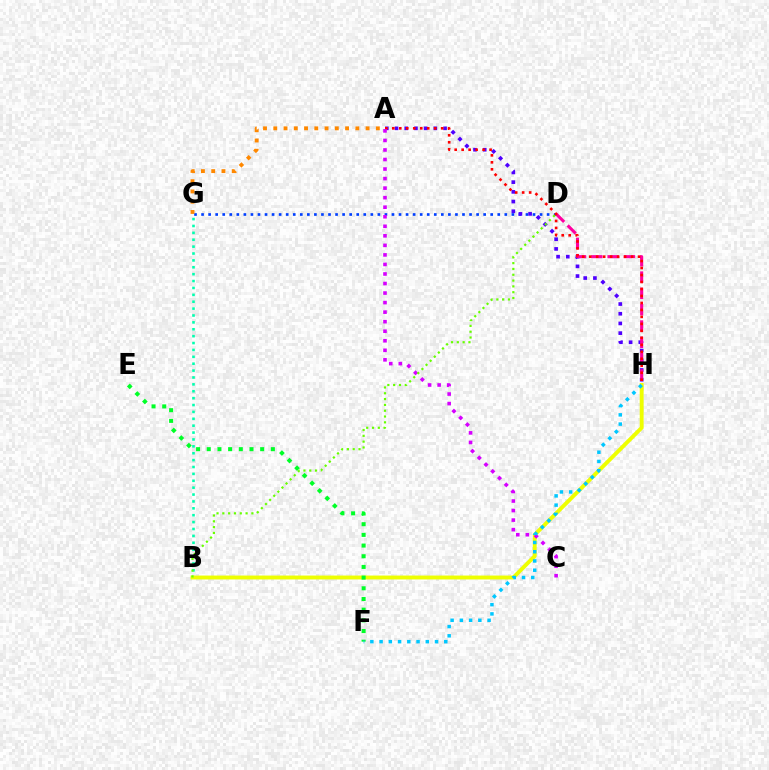{('D', 'G'): [{'color': '#003fff', 'line_style': 'dotted', 'thickness': 1.92}], ('A', 'H'): [{'color': '#4f00ff', 'line_style': 'dotted', 'thickness': 2.64}, {'color': '#ff0000', 'line_style': 'dotted', 'thickness': 1.9}], ('D', 'H'): [{'color': '#ff00a0', 'line_style': 'dashed', 'thickness': 2.22}], ('B', 'G'): [{'color': '#00ffaf', 'line_style': 'dotted', 'thickness': 1.87}], ('B', 'H'): [{'color': '#eeff00', 'line_style': 'solid', 'thickness': 2.81}], ('A', 'G'): [{'color': '#ff8800', 'line_style': 'dotted', 'thickness': 2.79}], ('A', 'C'): [{'color': '#d600ff', 'line_style': 'dotted', 'thickness': 2.59}], ('E', 'F'): [{'color': '#00ff27', 'line_style': 'dotted', 'thickness': 2.9}], ('B', 'D'): [{'color': '#66ff00', 'line_style': 'dotted', 'thickness': 1.58}], ('F', 'H'): [{'color': '#00c7ff', 'line_style': 'dotted', 'thickness': 2.51}]}